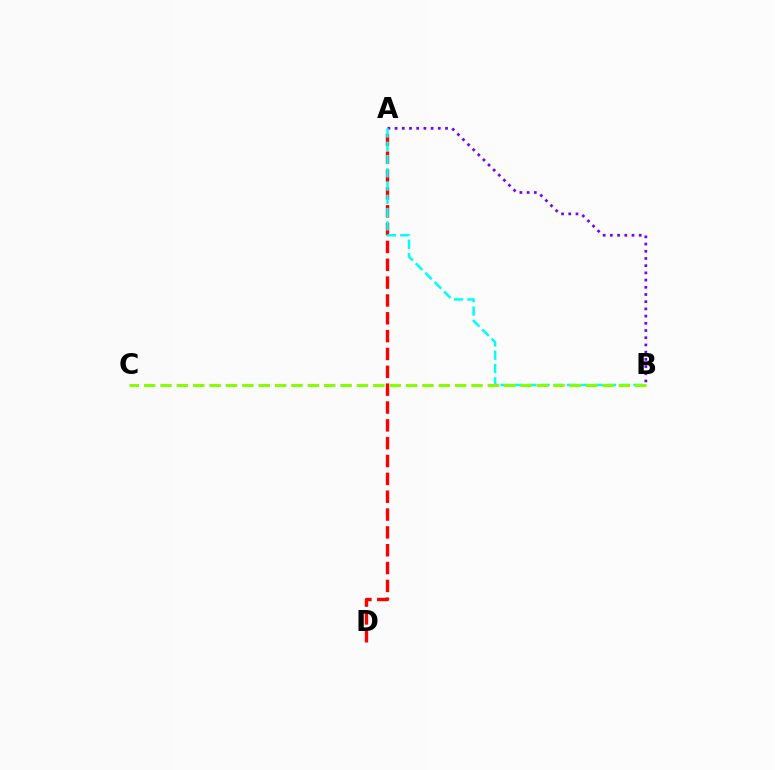{('A', 'D'): [{'color': '#ff0000', 'line_style': 'dashed', 'thickness': 2.42}], ('A', 'B'): [{'color': '#7200ff', 'line_style': 'dotted', 'thickness': 1.96}, {'color': '#00fff6', 'line_style': 'dashed', 'thickness': 1.8}], ('B', 'C'): [{'color': '#84ff00', 'line_style': 'dashed', 'thickness': 2.22}]}